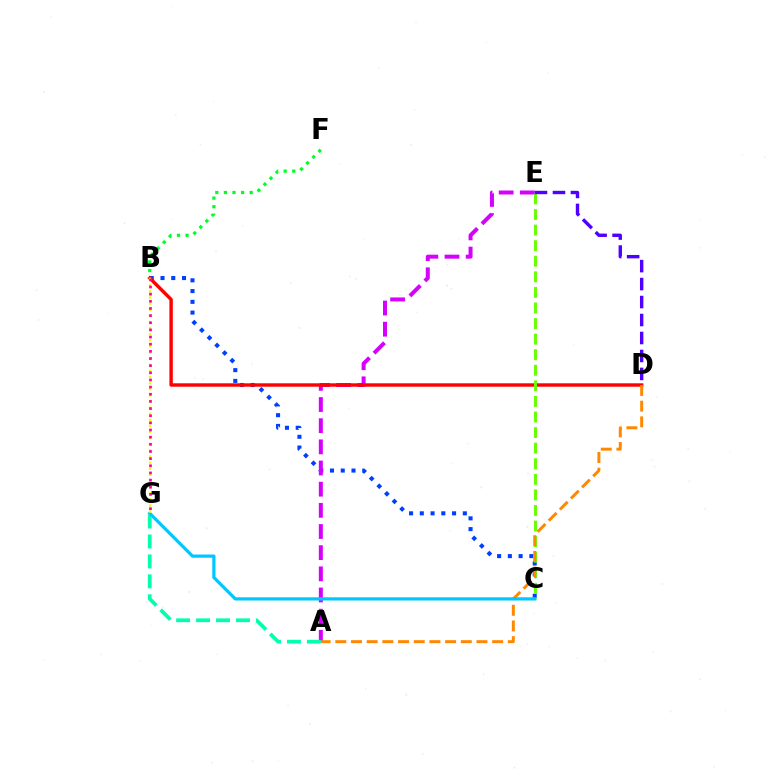{('B', 'C'): [{'color': '#003fff', 'line_style': 'dotted', 'thickness': 2.92}], ('A', 'E'): [{'color': '#d600ff', 'line_style': 'dashed', 'thickness': 2.87}], ('B', 'D'): [{'color': '#ff0000', 'line_style': 'solid', 'thickness': 2.46}], ('C', 'E'): [{'color': '#66ff00', 'line_style': 'dashed', 'thickness': 2.12}], ('B', 'F'): [{'color': '#00ff27', 'line_style': 'dotted', 'thickness': 2.33}], ('A', 'D'): [{'color': '#ff8800', 'line_style': 'dashed', 'thickness': 2.13}], ('A', 'G'): [{'color': '#00ffaf', 'line_style': 'dashed', 'thickness': 2.71}], ('C', 'G'): [{'color': '#00c7ff', 'line_style': 'solid', 'thickness': 2.32}], ('B', 'G'): [{'color': '#eeff00', 'line_style': 'dotted', 'thickness': 1.66}, {'color': '#ff00a0', 'line_style': 'dotted', 'thickness': 1.94}], ('D', 'E'): [{'color': '#4f00ff', 'line_style': 'dashed', 'thickness': 2.44}]}